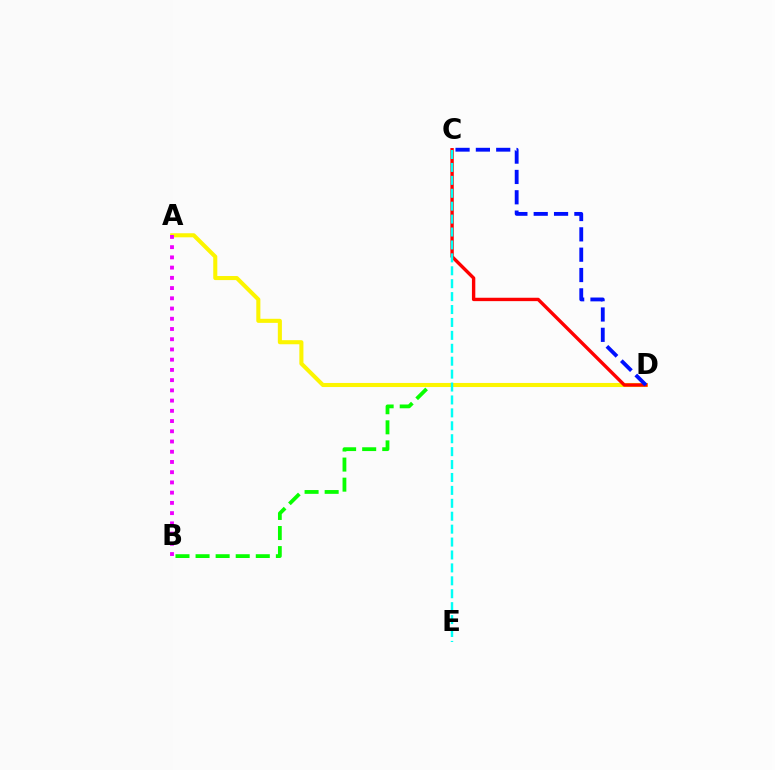{('B', 'D'): [{'color': '#08ff00', 'line_style': 'dashed', 'thickness': 2.73}], ('A', 'D'): [{'color': '#fcf500', 'line_style': 'solid', 'thickness': 2.93}], ('C', 'D'): [{'color': '#ff0000', 'line_style': 'solid', 'thickness': 2.43}, {'color': '#0010ff', 'line_style': 'dashed', 'thickness': 2.76}], ('C', 'E'): [{'color': '#00fff6', 'line_style': 'dashed', 'thickness': 1.75}], ('A', 'B'): [{'color': '#ee00ff', 'line_style': 'dotted', 'thickness': 2.78}]}